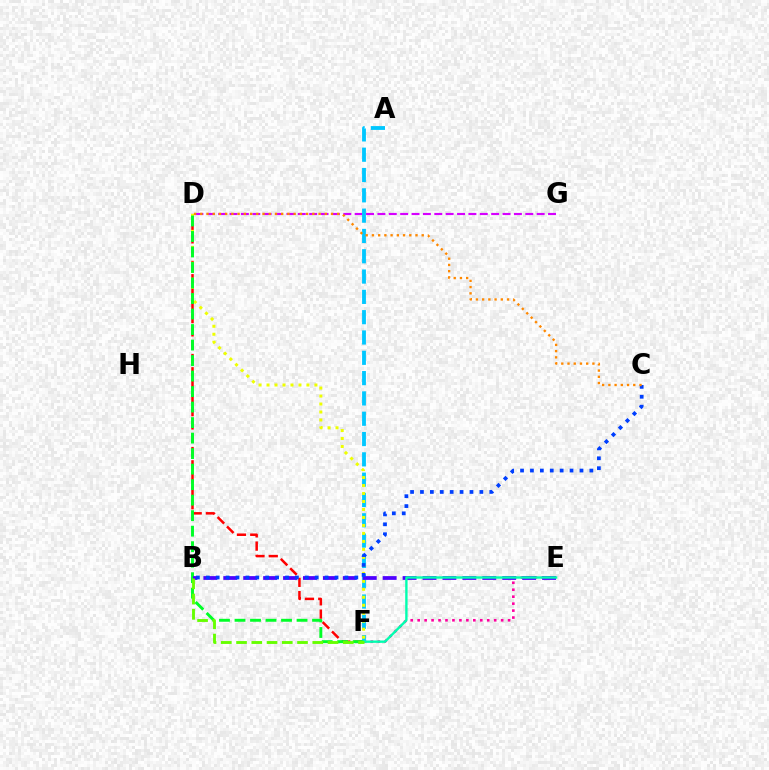{('D', 'F'): [{'color': '#ff0000', 'line_style': 'dashed', 'thickness': 1.81}, {'color': '#eeff00', 'line_style': 'dotted', 'thickness': 2.17}, {'color': '#00ff27', 'line_style': 'dashed', 'thickness': 2.11}], ('E', 'F'): [{'color': '#ff00a0', 'line_style': 'dotted', 'thickness': 1.89}, {'color': '#00ffaf', 'line_style': 'solid', 'thickness': 1.71}], ('D', 'G'): [{'color': '#d600ff', 'line_style': 'dashed', 'thickness': 1.55}], ('A', 'F'): [{'color': '#00c7ff', 'line_style': 'dashed', 'thickness': 2.76}], ('B', 'E'): [{'color': '#4f00ff', 'line_style': 'dashed', 'thickness': 2.71}], ('B', 'C'): [{'color': '#003fff', 'line_style': 'dotted', 'thickness': 2.69}], ('C', 'D'): [{'color': '#ff8800', 'line_style': 'dotted', 'thickness': 1.69}], ('B', 'F'): [{'color': '#66ff00', 'line_style': 'dashed', 'thickness': 2.07}]}